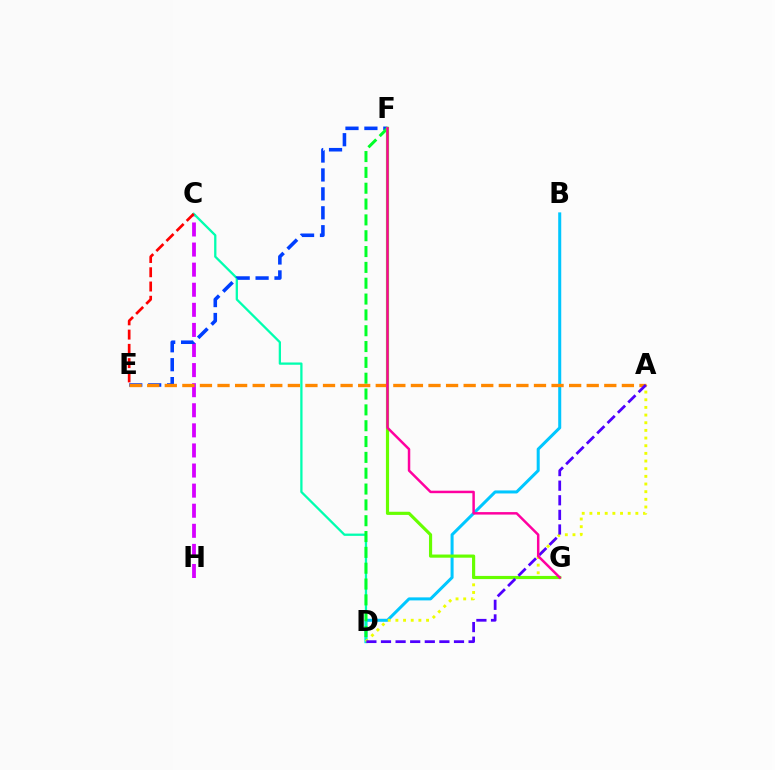{('B', 'D'): [{'color': '#00c7ff', 'line_style': 'solid', 'thickness': 2.18}], ('C', 'H'): [{'color': '#d600ff', 'line_style': 'dashed', 'thickness': 2.73}], ('C', 'D'): [{'color': '#00ffaf', 'line_style': 'solid', 'thickness': 1.65}], ('E', 'F'): [{'color': '#003fff', 'line_style': 'dashed', 'thickness': 2.57}], ('C', 'E'): [{'color': '#ff0000', 'line_style': 'dashed', 'thickness': 1.94}], ('A', 'D'): [{'color': '#eeff00', 'line_style': 'dotted', 'thickness': 2.08}, {'color': '#4f00ff', 'line_style': 'dashed', 'thickness': 1.98}], ('D', 'F'): [{'color': '#00ff27', 'line_style': 'dashed', 'thickness': 2.15}], ('F', 'G'): [{'color': '#66ff00', 'line_style': 'solid', 'thickness': 2.28}, {'color': '#ff00a0', 'line_style': 'solid', 'thickness': 1.79}], ('A', 'E'): [{'color': '#ff8800', 'line_style': 'dashed', 'thickness': 2.39}]}